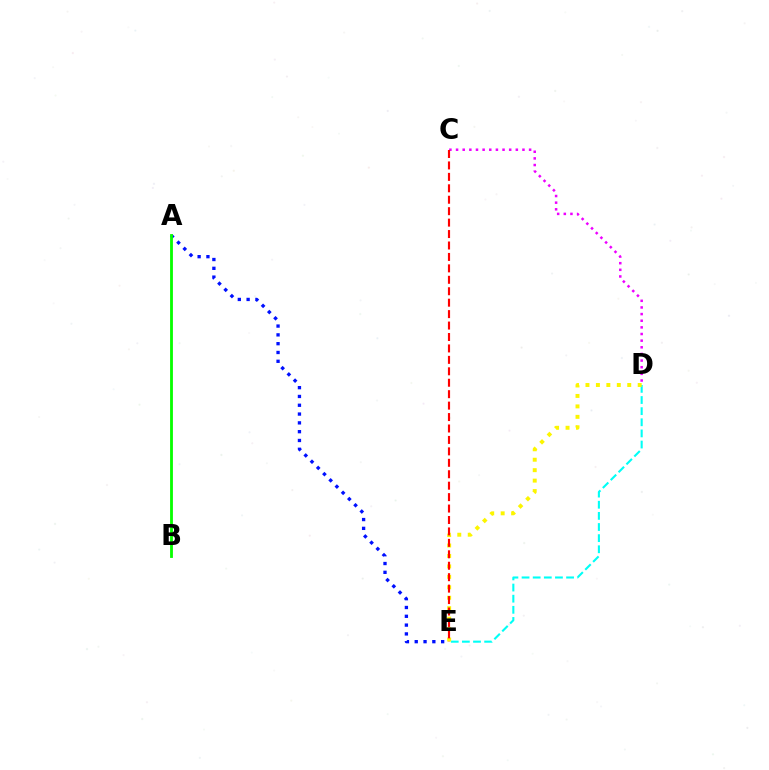{('C', 'D'): [{'color': '#ee00ff', 'line_style': 'dotted', 'thickness': 1.8}], ('D', 'E'): [{'color': '#00fff6', 'line_style': 'dashed', 'thickness': 1.51}, {'color': '#fcf500', 'line_style': 'dotted', 'thickness': 2.84}], ('A', 'E'): [{'color': '#0010ff', 'line_style': 'dotted', 'thickness': 2.39}], ('A', 'B'): [{'color': '#08ff00', 'line_style': 'solid', 'thickness': 2.04}], ('C', 'E'): [{'color': '#ff0000', 'line_style': 'dashed', 'thickness': 1.55}]}